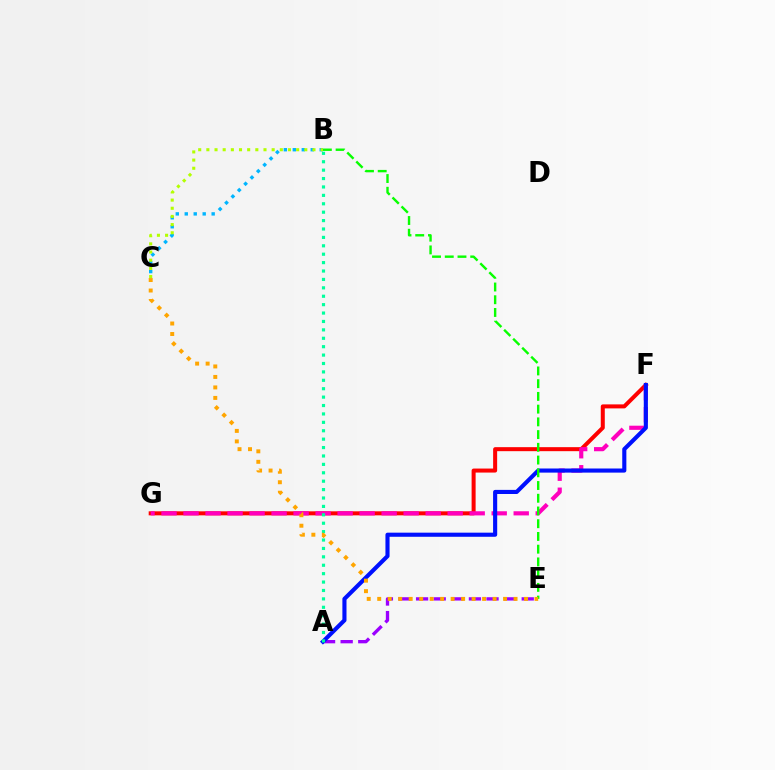{('F', 'G'): [{'color': '#ff0000', 'line_style': 'solid', 'thickness': 2.89}, {'color': '#ff00bd', 'line_style': 'dashed', 'thickness': 2.99}], ('B', 'C'): [{'color': '#00b5ff', 'line_style': 'dotted', 'thickness': 2.44}, {'color': '#b3ff00', 'line_style': 'dotted', 'thickness': 2.22}], ('A', 'E'): [{'color': '#9b00ff', 'line_style': 'dashed', 'thickness': 2.39}], ('A', 'F'): [{'color': '#0010ff', 'line_style': 'solid', 'thickness': 2.96}], ('B', 'E'): [{'color': '#08ff00', 'line_style': 'dashed', 'thickness': 1.73}], ('A', 'B'): [{'color': '#00ff9d', 'line_style': 'dotted', 'thickness': 2.28}], ('C', 'E'): [{'color': '#ffa500', 'line_style': 'dotted', 'thickness': 2.85}]}